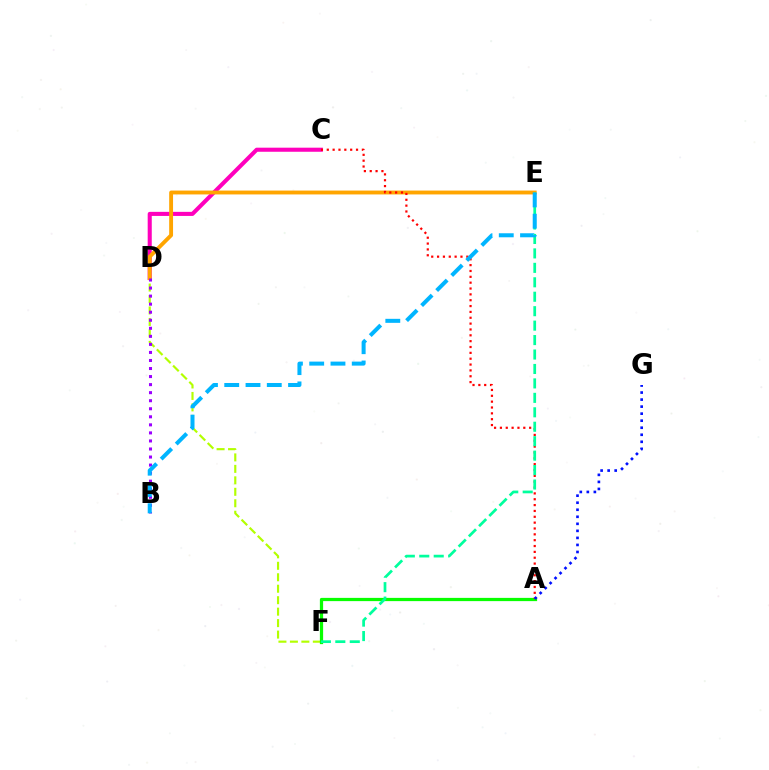{('D', 'F'): [{'color': '#b3ff00', 'line_style': 'dashed', 'thickness': 1.56}], ('C', 'D'): [{'color': '#ff00bd', 'line_style': 'solid', 'thickness': 2.94}], ('D', 'E'): [{'color': '#ffa500', 'line_style': 'solid', 'thickness': 2.79}], ('A', 'F'): [{'color': '#08ff00', 'line_style': 'solid', 'thickness': 2.33}], ('A', 'C'): [{'color': '#ff0000', 'line_style': 'dotted', 'thickness': 1.59}], ('B', 'D'): [{'color': '#9b00ff', 'line_style': 'dotted', 'thickness': 2.19}], ('E', 'F'): [{'color': '#00ff9d', 'line_style': 'dashed', 'thickness': 1.96}], ('B', 'E'): [{'color': '#00b5ff', 'line_style': 'dashed', 'thickness': 2.89}], ('A', 'G'): [{'color': '#0010ff', 'line_style': 'dotted', 'thickness': 1.91}]}